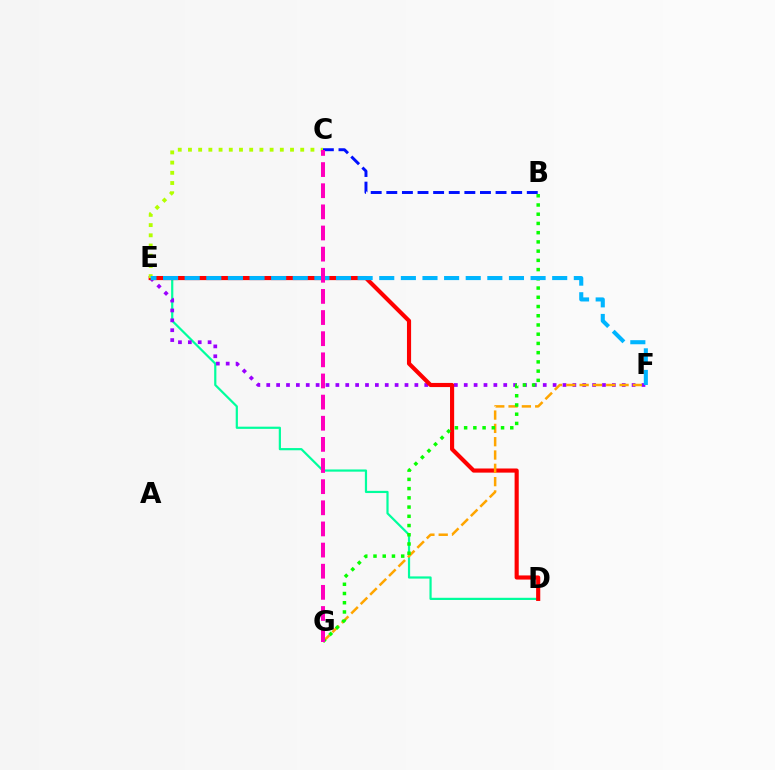{('D', 'E'): [{'color': '#00ff9d', 'line_style': 'solid', 'thickness': 1.59}, {'color': '#ff0000', 'line_style': 'solid', 'thickness': 2.98}], ('E', 'F'): [{'color': '#9b00ff', 'line_style': 'dotted', 'thickness': 2.68}, {'color': '#00b5ff', 'line_style': 'dashed', 'thickness': 2.94}], ('B', 'C'): [{'color': '#0010ff', 'line_style': 'dashed', 'thickness': 2.12}], ('C', 'E'): [{'color': '#b3ff00', 'line_style': 'dotted', 'thickness': 2.77}], ('F', 'G'): [{'color': '#ffa500', 'line_style': 'dashed', 'thickness': 1.81}], ('B', 'G'): [{'color': '#08ff00', 'line_style': 'dotted', 'thickness': 2.51}], ('C', 'G'): [{'color': '#ff00bd', 'line_style': 'dashed', 'thickness': 2.87}]}